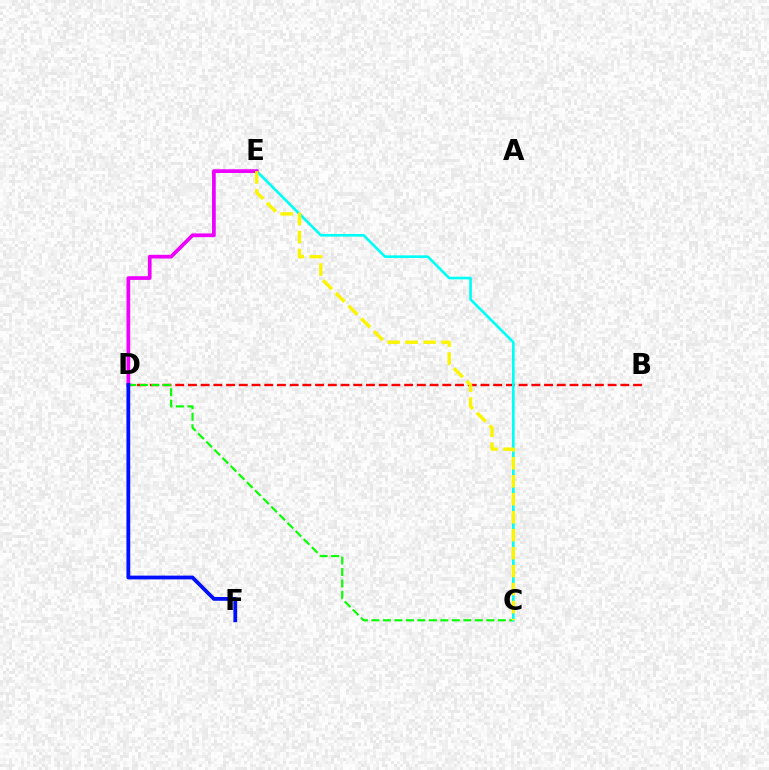{('B', 'D'): [{'color': '#ff0000', 'line_style': 'dashed', 'thickness': 1.73}], ('C', 'D'): [{'color': '#08ff00', 'line_style': 'dashed', 'thickness': 1.56}], ('C', 'E'): [{'color': '#00fff6', 'line_style': 'solid', 'thickness': 1.9}, {'color': '#fcf500', 'line_style': 'dashed', 'thickness': 2.44}], ('D', 'E'): [{'color': '#ee00ff', 'line_style': 'solid', 'thickness': 2.68}], ('D', 'F'): [{'color': '#0010ff', 'line_style': 'solid', 'thickness': 2.72}]}